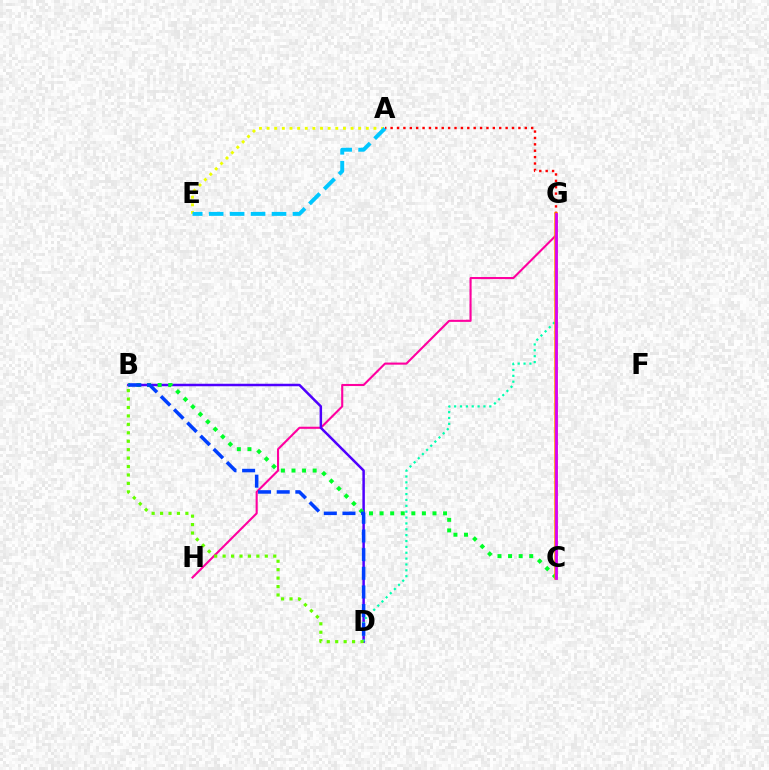{('A', 'E'): [{'color': '#eeff00', 'line_style': 'dotted', 'thickness': 2.07}, {'color': '#00c7ff', 'line_style': 'dashed', 'thickness': 2.85}], ('G', 'H'): [{'color': '#ff00a0', 'line_style': 'solid', 'thickness': 1.51}], ('A', 'G'): [{'color': '#ff0000', 'line_style': 'dotted', 'thickness': 1.74}], ('B', 'D'): [{'color': '#4f00ff', 'line_style': 'solid', 'thickness': 1.8}, {'color': '#003fff', 'line_style': 'dashed', 'thickness': 2.53}, {'color': '#66ff00', 'line_style': 'dotted', 'thickness': 2.29}], ('D', 'G'): [{'color': '#00ffaf', 'line_style': 'dotted', 'thickness': 1.59}], ('B', 'C'): [{'color': '#00ff27', 'line_style': 'dotted', 'thickness': 2.88}], ('C', 'G'): [{'color': '#ff8800', 'line_style': 'solid', 'thickness': 2.52}, {'color': '#d600ff', 'line_style': 'solid', 'thickness': 1.95}]}